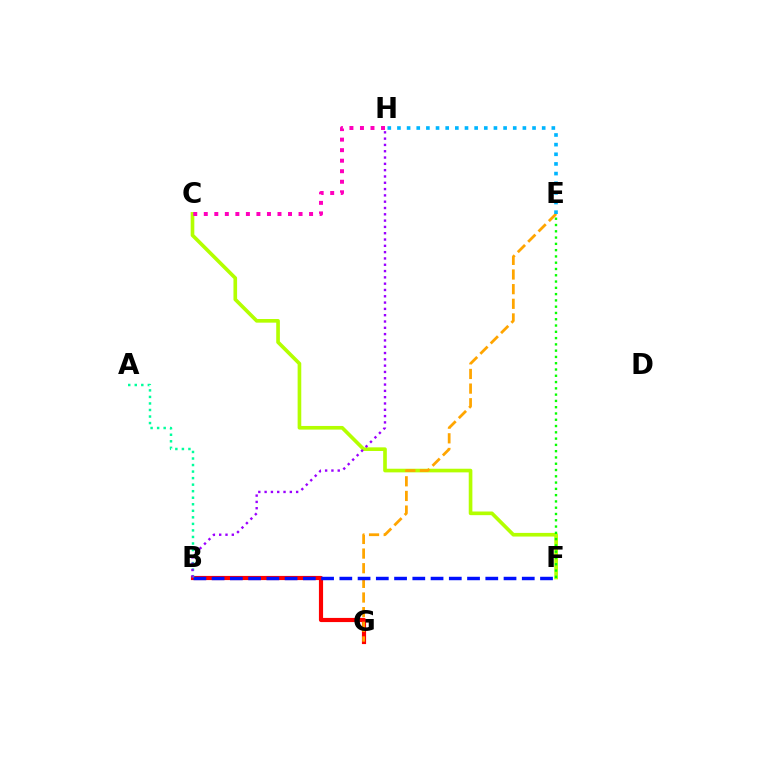{('C', 'F'): [{'color': '#b3ff00', 'line_style': 'solid', 'thickness': 2.63}], ('B', 'G'): [{'color': '#ff0000', 'line_style': 'solid', 'thickness': 2.99}], ('E', 'G'): [{'color': '#ffa500', 'line_style': 'dashed', 'thickness': 1.99}], ('E', 'F'): [{'color': '#08ff00', 'line_style': 'dotted', 'thickness': 1.71}], ('C', 'H'): [{'color': '#ff00bd', 'line_style': 'dotted', 'thickness': 2.86}], ('E', 'H'): [{'color': '#00b5ff', 'line_style': 'dotted', 'thickness': 2.62}], ('B', 'F'): [{'color': '#0010ff', 'line_style': 'dashed', 'thickness': 2.48}], ('A', 'B'): [{'color': '#00ff9d', 'line_style': 'dotted', 'thickness': 1.78}], ('B', 'H'): [{'color': '#9b00ff', 'line_style': 'dotted', 'thickness': 1.71}]}